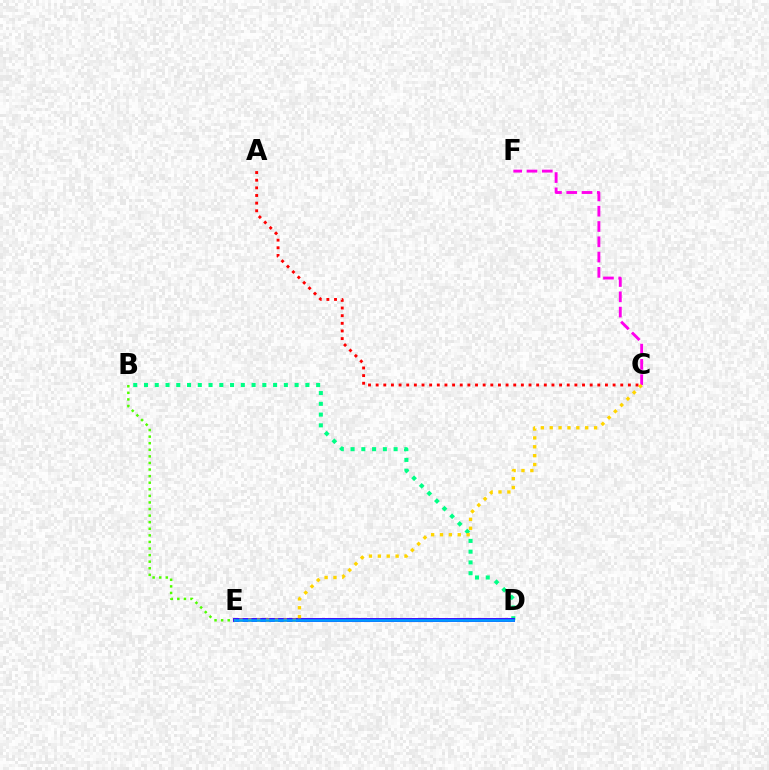{('C', 'F'): [{'color': '#ff00ed', 'line_style': 'dashed', 'thickness': 2.08}], ('B', 'D'): [{'color': '#00ff86', 'line_style': 'dotted', 'thickness': 2.92}], ('D', 'E'): [{'color': '#3700ff', 'line_style': 'solid', 'thickness': 2.78}, {'color': '#009eff', 'line_style': 'solid', 'thickness': 1.86}], ('C', 'E'): [{'color': '#ffd500', 'line_style': 'dotted', 'thickness': 2.41}], ('B', 'E'): [{'color': '#4fff00', 'line_style': 'dotted', 'thickness': 1.79}], ('A', 'C'): [{'color': '#ff0000', 'line_style': 'dotted', 'thickness': 2.08}]}